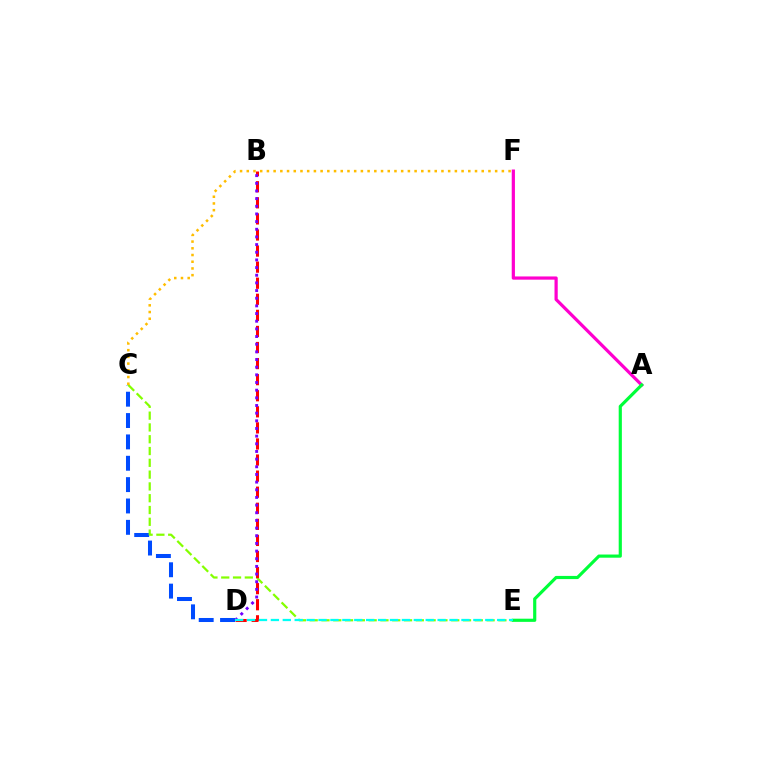{('C', 'D'): [{'color': '#004bff', 'line_style': 'dashed', 'thickness': 2.9}], ('A', 'F'): [{'color': '#ff00cf', 'line_style': 'solid', 'thickness': 2.31}], ('C', 'E'): [{'color': '#84ff00', 'line_style': 'dashed', 'thickness': 1.6}], ('A', 'E'): [{'color': '#00ff39', 'line_style': 'solid', 'thickness': 2.28}], ('B', 'D'): [{'color': '#ff0000', 'line_style': 'dashed', 'thickness': 2.18}, {'color': '#7200ff', 'line_style': 'dotted', 'thickness': 2.08}], ('C', 'F'): [{'color': '#ffbd00', 'line_style': 'dotted', 'thickness': 1.82}], ('D', 'E'): [{'color': '#00fff6', 'line_style': 'dashed', 'thickness': 1.62}]}